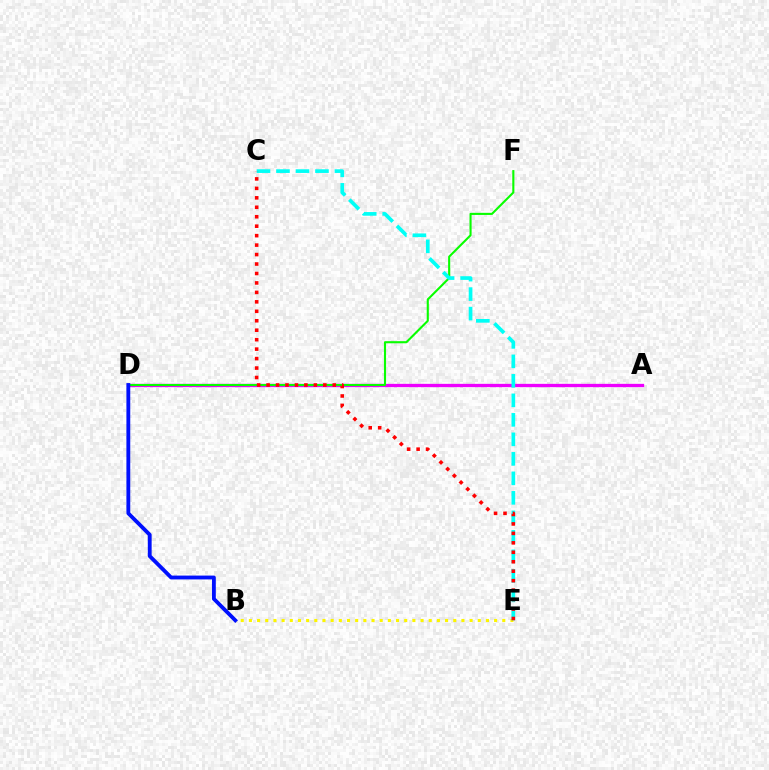{('A', 'D'): [{'color': '#ee00ff', 'line_style': 'solid', 'thickness': 2.38}], ('D', 'F'): [{'color': '#08ff00', 'line_style': 'solid', 'thickness': 1.52}], ('B', 'E'): [{'color': '#fcf500', 'line_style': 'dotted', 'thickness': 2.22}], ('C', 'E'): [{'color': '#00fff6', 'line_style': 'dashed', 'thickness': 2.65}, {'color': '#ff0000', 'line_style': 'dotted', 'thickness': 2.57}], ('B', 'D'): [{'color': '#0010ff', 'line_style': 'solid', 'thickness': 2.76}]}